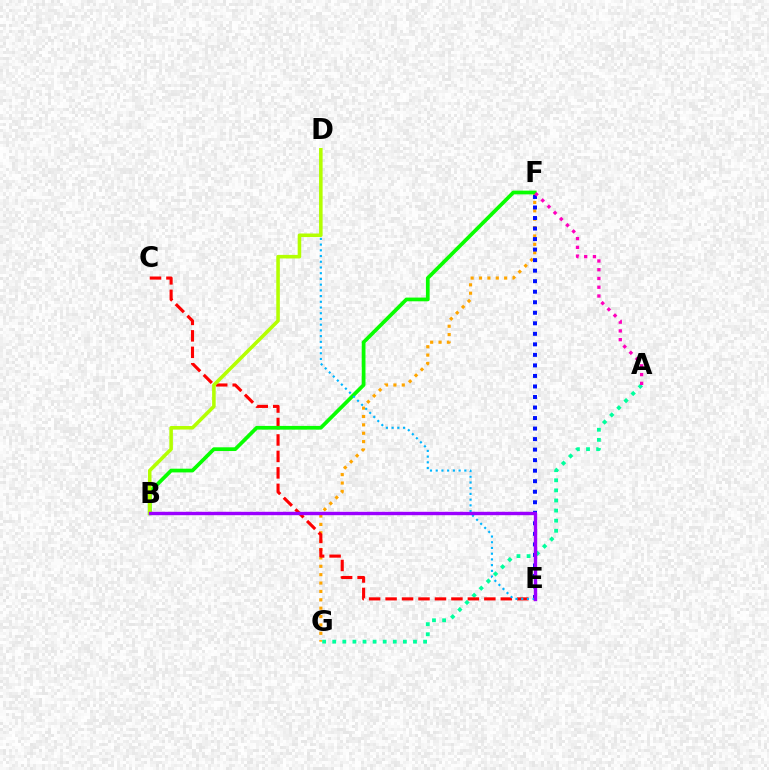{('F', 'G'): [{'color': '#ffa500', 'line_style': 'dotted', 'thickness': 2.28}], ('E', 'F'): [{'color': '#0010ff', 'line_style': 'dotted', 'thickness': 2.86}], ('A', 'G'): [{'color': '#00ff9d', 'line_style': 'dotted', 'thickness': 2.74}], ('C', 'E'): [{'color': '#ff0000', 'line_style': 'dashed', 'thickness': 2.24}], ('B', 'F'): [{'color': '#08ff00', 'line_style': 'solid', 'thickness': 2.68}], ('D', 'E'): [{'color': '#00b5ff', 'line_style': 'dotted', 'thickness': 1.55}], ('B', 'D'): [{'color': '#b3ff00', 'line_style': 'solid', 'thickness': 2.56}], ('A', 'F'): [{'color': '#ff00bd', 'line_style': 'dotted', 'thickness': 2.38}], ('B', 'E'): [{'color': '#9b00ff', 'line_style': 'solid', 'thickness': 2.44}]}